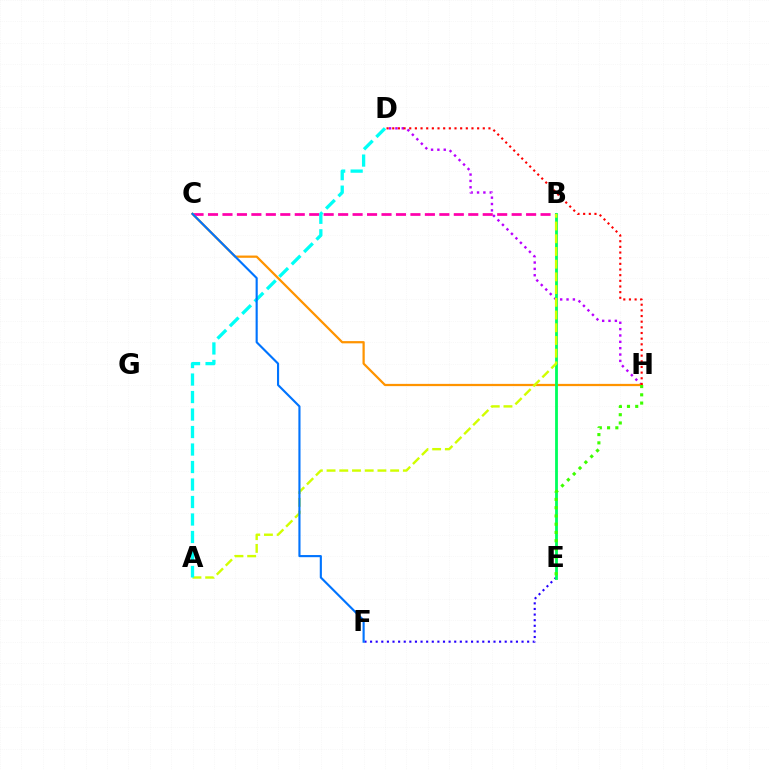{('D', 'H'): [{'color': '#b900ff', 'line_style': 'dotted', 'thickness': 1.73}, {'color': '#ff0000', 'line_style': 'dotted', 'thickness': 1.54}], ('E', 'F'): [{'color': '#2500ff', 'line_style': 'dotted', 'thickness': 1.52}], ('B', 'C'): [{'color': '#ff00ac', 'line_style': 'dashed', 'thickness': 1.96}], ('C', 'H'): [{'color': '#ff9400', 'line_style': 'solid', 'thickness': 1.62}], ('B', 'E'): [{'color': '#00ff5c', 'line_style': 'solid', 'thickness': 2.02}], ('A', 'B'): [{'color': '#d1ff00', 'line_style': 'dashed', 'thickness': 1.73}], ('E', 'H'): [{'color': '#3dff00', 'line_style': 'dotted', 'thickness': 2.24}], ('A', 'D'): [{'color': '#00fff6', 'line_style': 'dashed', 'thickness': 2.38}], ('C', 'F'): [{'color': '#0074ff', 'line_style': 'solid', 'thickness': 1.54}]}